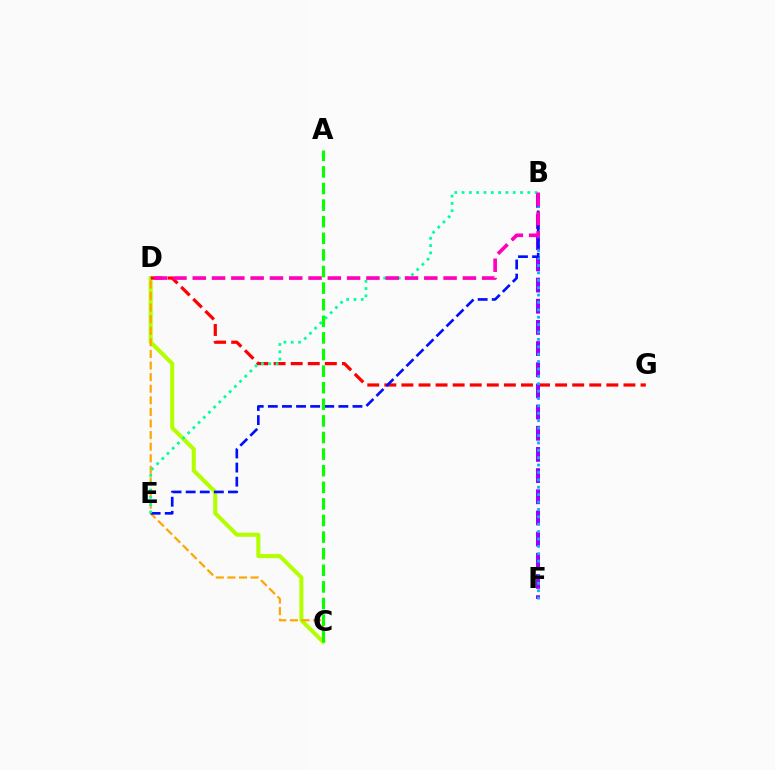{('C', 'D'): [{'color': '#b3ff00', 'line_style': 'solid', 'thickness': 2.92}, {'color': '#ffa500', 'line_style': 'dashed', 'thickness': 1.57}], ('D', 'G'): [{'color': '#ff0000', 'line_style': 'dashed', 'thickness': 2.32}], ('B', 'F'): [{'color': '#9b00ff', 'line_style': 'dashed', 'thickness': 2.88}, {'color': '#00b5ff', 'line_style': 'dotted', 'thickness': 2.01}], ('B', 'E'): [{'color': '#0010ff', 'line_style': 'dashed', 'thickness': 1.92}, {'color': '#00ff9d', 'line_style': 'dotted', 'thickness': 1.98}], ('A', 'C'): [{'color': '#08ff00', 'line_style': 'dashed', 'thickness': 2.25}], ('B', 'D'): [{'color': '#ff00bd', 'line_style': 'dashed', 'thickness': 2.62}]}